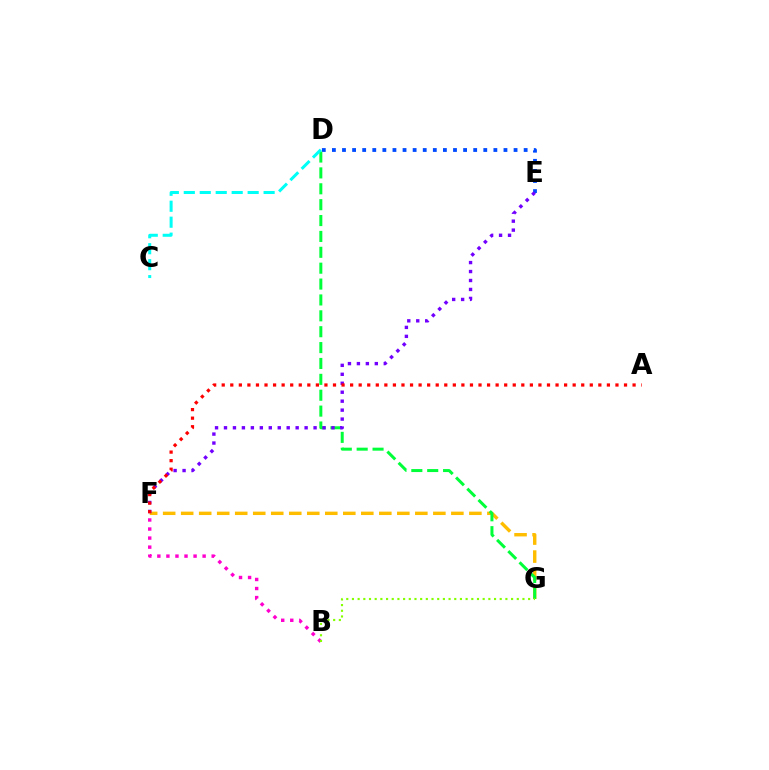{('D', 'E'): [{'color': '#004bff', 'line_style': 'dotted', 'thickness': 2.74}], ('F', 'G'): [{'color': '#ffbd00', 'line_style': 'dashed', 'thickness': 2.45}], ('D', 'G'): [{'color': '#00ff39', 'line_style': 'dashed', 'thickness': 2.16}], ('C', 'D'): [{'color': '#00fff6', 'line_style': 'dashed', 'thickness': 2.17}], ('E', 'F'): [{'color': '#7200ff', 'line_style': 'dotted', 'thickness': 2.43}], ('B', 'F'): [{'color': '#ff00cf', 'line_style': 'dotted', 'thickness': 2.46}], ('B', 'G'): [{'color': '#84ff00', 'line_style': 'dotted', 'thickness': 1.54}], ('A', 'F'): [{'color': '#ff0000', 'line_style': 'dotted', 'thickness': 2.33}]}